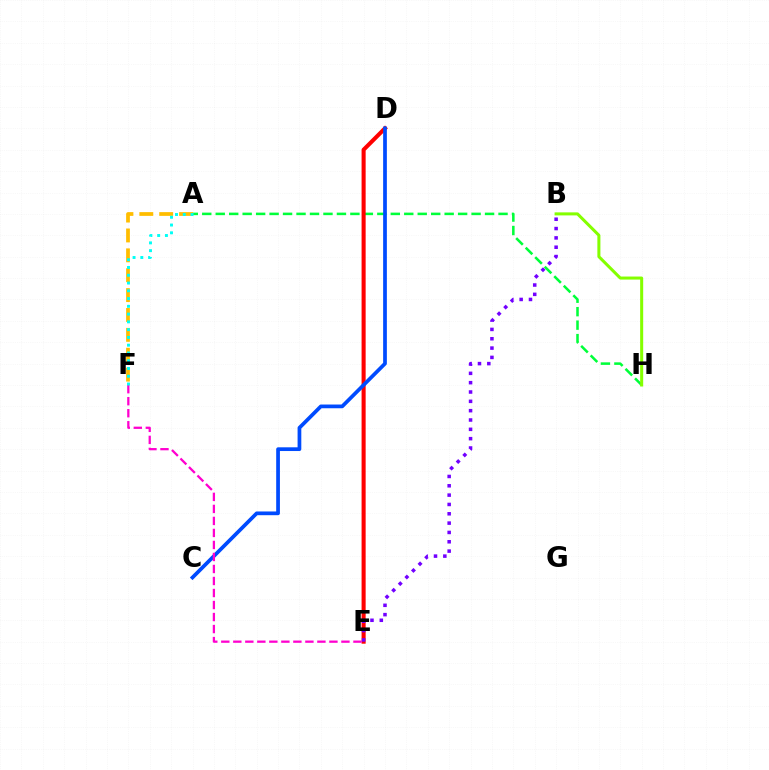{('A', 'H'): [{'color': '#00ff39', 'line_style': 'dashed', 'thickness': 1.83}], ('A', 'F'): [{'color': '#ffbd00', 'line_style': 'dashed', 'thickness': 2.7}, {'color': '#00fff6', 'line_style': 'dotted', 'thickness': 2.11}], ('D', 'E'): [{'color': '#ff0000', 'line_style': 'solid', 'thickness': 2.93}], ('C', 'D'): [{'color': '#004bff', 'line_style': 'solid', 'thickness': 2.68}], ('B', 'H'): [{'color': '#84ff00', 'line_style': 'solid', 'thickness': 2.18}], ('E', 'F'): [{'color': '#ff00cf', 'line_style': 'dashed', 'thickness': 1.63}], ('B', 'E'): [{'color': '#7200ff', 'line_style': 'dotted', 'thickness': 2.54}]}